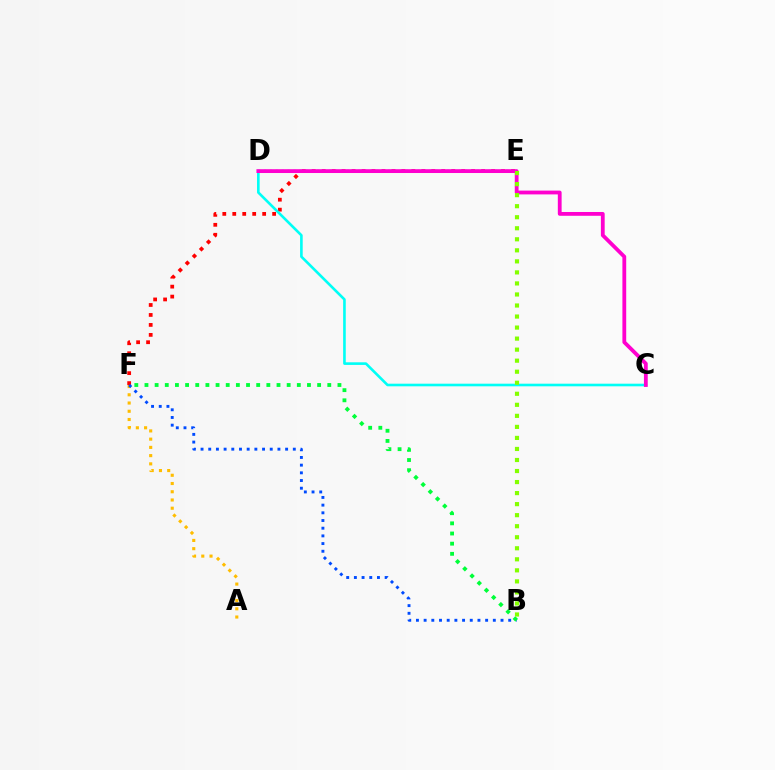{('A', 'F'): [{'color': '#ffbd00', 'line_style': 'dotted', 'thickness': 2.24}], ('E', 'F'): [{'color': '#ff0000', 'line_style': 'dotted', 'thickness': 2.71}], ('B', 'F'): [{'color': '#004bff', 'line_style': 'dotted', 'thickness': 2.09}, {'color': '#00ff39', 'line_style': 'dotted', 'thickness': 2.76}], ('D', 'E'): [{'color': '#7200ff', 'line_style': 'dotted', 'thickness': 1.61}], ('C', 'D'): [{'color': '#00fff6', 'line_style': 'solid', 'thickness': 1.88}, {'color': '#ff00cf', 'line_style': 'solid', 'thickness': 2.74}], ('B', 'E'): [{'color': '#84ff00', 'line_style': 'dotted', 'thickness': 3.0}]}